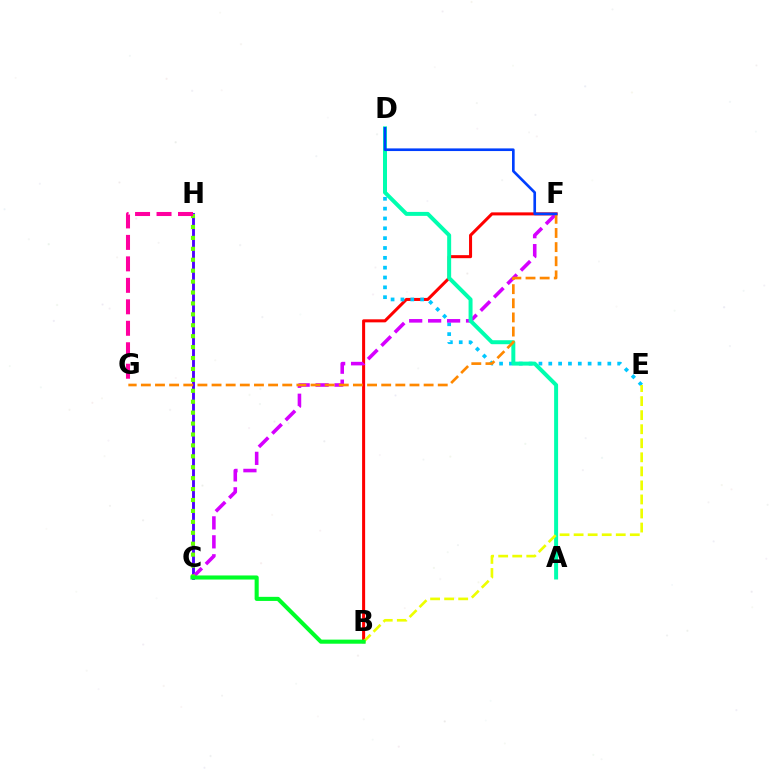{('C', 'H'): [{'color': '#4f00ff', 'line_style': 'solid', 'thickness': 2.07}, {'color': '#66ff00', 'line_style': 'dotted', 'thickness': 2.97}], ('B', 'F'): [{'color': '#ff0000', 'line_style': 'solid', 'thickness': 2.18}], ('D', 'E'): [{'color': '#00c7ff', 'line_style': 'dotted', 'thickness': 2.67}], ('C', 'F'): [{'color': '#d600ff', 'line_style': 'dashed', 'thickness': 2.58}], ('A', 'D'): [{'color': '#00ffaf', 'line_style': 'solid', 'thickness': 2.86}], ('G', 'H'): [{'color': '#ff00a0', 'line_style': 'dashed', 'thickness': 2.92}], ('F', 'G'): [{'color': '#ff8800', 'line_style': 'dashed', 'thickness': 1.92}], ('B', 'E'): [{'color': '#eeff00', 'line_style': 'dashed', 'thickness': 1.91}], ('D', 'F'): [{'color': '#003fff', 'line_style': 'solid', 'thickness': 1.91}], ('B', 'C'): [{'color': '#00ff27', 'line_style': 'solid', 'thickness': 2.94}]}